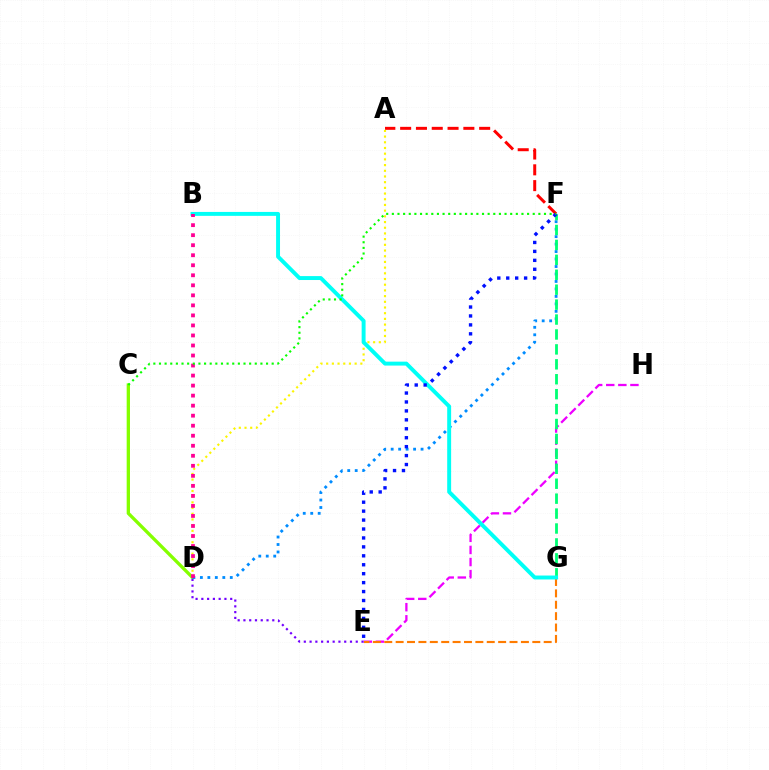{('C', 'D'): [{'color': '#84ff00', 'line_style': 'solid', 'thickness': 2.39}], ('A', 'F'): [{'color': '#ff0000', 'line_style': 'dashed', 'thickness': 2.15}], ('A', 'D'): [{'color': '#fcf500', 'line_style': 'dotted', 'thickness': 1.55}], ('D', 'F'): [{'color': '#008cff', 'line_style': 'dotted', 'thickness': 2.03}], ('E', 'H'): [{'color': '#ee00ff', 'line_style': 'dashed', 'thickness': 1.64}], ('E', 'G'): [{'color': '#ff7c00', 'line_style': 'dashed', 'thickness': 1.55}], ('F', 'G'): [{'color': '#00ff74', 'line_style': 'dashed', 'thickness': 2.03}], ('D', 'E'): [{'color': '#7200ff', 'line_style': 'dotted', 'thickness': 1.57}], ('B', 'G'): [{'color': '#00fff6', 'line_style': 'solid', 'thickness': 2.83}], ('B', 'D'): [{'color': '#ff0094', 'line_style': 'dotted', 'thickness': 2.72}], ('E', 'F'): [{'color': '#0010ff', 'line_style': 'dotted', 'thickness': 2.43}], ('C', 'F'): [{'color': '#08ff00', 'line_style': 'dotted', 'thickness': 1.53}]}